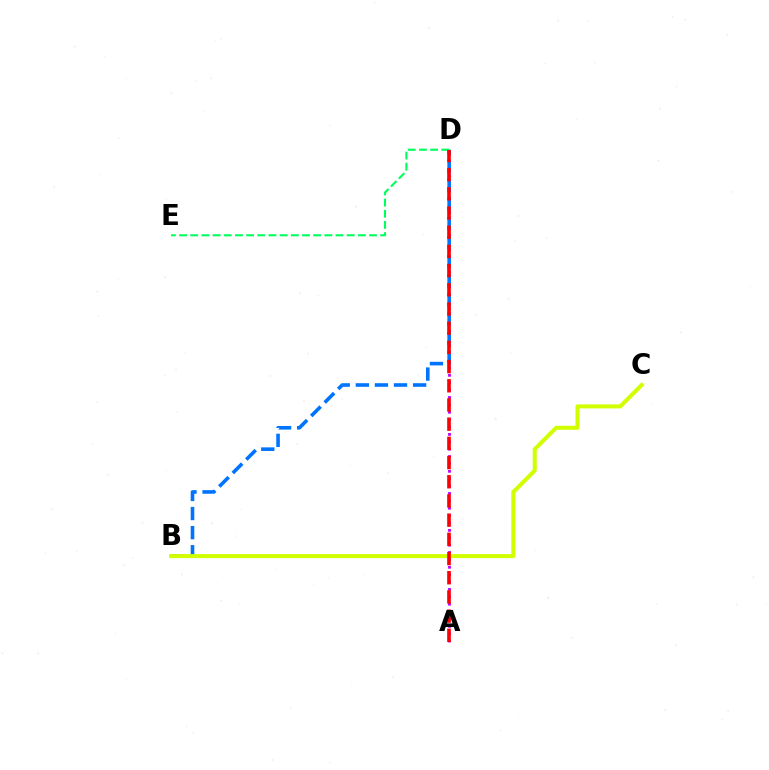{('A', 'D'): [{'color': '#b900ff', 'line_style': 'dotted', 'thickness': 2.01}, {'color': '#ff0000', 'line_style': 'dashed', 'thickness': 2.61}], ('B', 'D'): [{'color': '#0074ff', 'line_style': 'dashed', 'thickness': 2.59}], ('B', 'C'): [{'color': '#d1ff00', 'line_style': 'solid', 'thickness': 2.9}], ('D', 'E'): [{'color': '#00ff5c', 'line_style': 'dashed', 'thickness': 1.52}]}